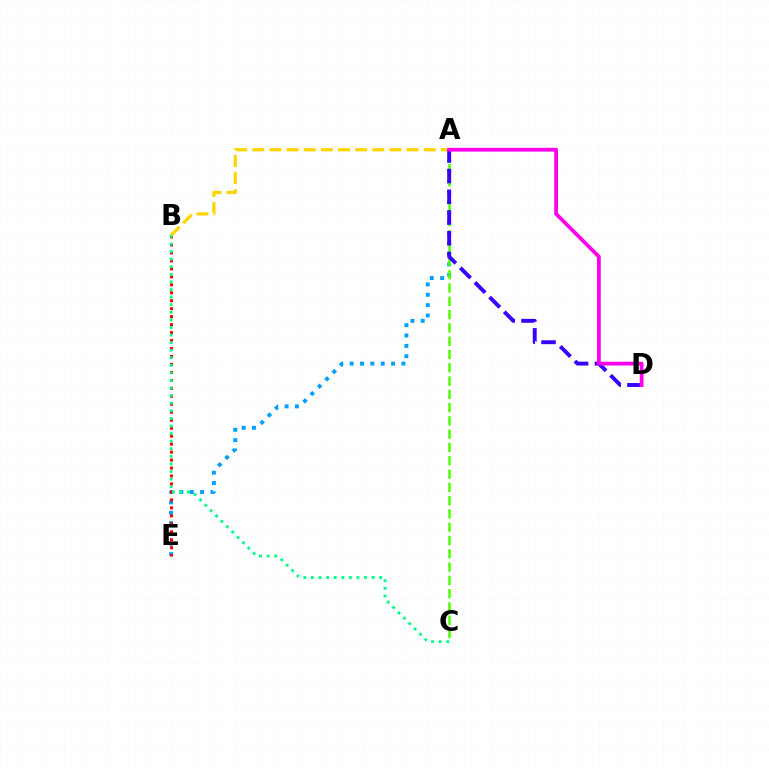{('A', 'E'): [{'color': '#009eff', 'line_style': 'dotted', 'thickness': 2.81}], ('B', 'E'): [{'color': '#ff0000', 'line_style': 'dotted', 'thickness': 2.16}], ('A', 'C'): [{'color': '#4fff00', 'line_style': 'dashed', 'thickness': 1.81}], ('A', 'B'): [{'color': '#ffd500', 'line_style': 'dashed', 'thickness': 2.33}], ('B', 'C'): [{'color': '#00ff86', 'line_style': 'dotted', 'thickness': 2.06}], ('A', 'D'): [{'color': '#3700ff', 'line_style': 'dashed', 'thickness': 2.82}, {'color': '#ff00ed', 'line_style': 'solid', 'thickness': 2.71}]}